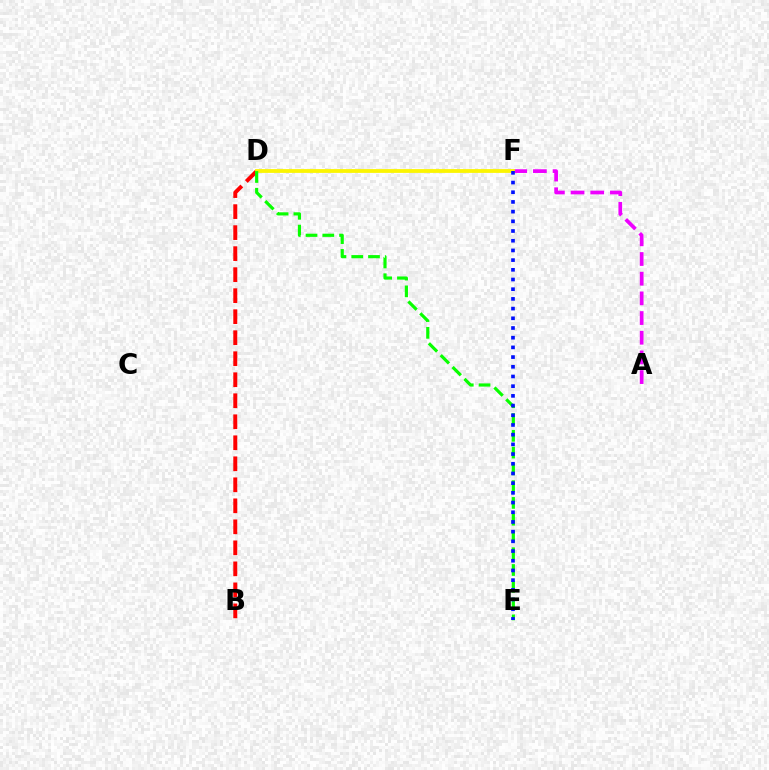{('B', 'D'): [{'color': '#ff0000', 'line_style': 'dashed', 'thickness': 2.85}], ('D', 'F'): [{'color': '#00fff6', 'line_style': 'dashed', 'thickness': 1.52}, {'color': '#fcf500', 'line_style': 'solid', 'thickness': 2.72}], ('A', 'F'): [{'color': '#ee00ff', 'line_style': 'dashed', 'thickness': 2.67}], ('D', 'E'): [{'color': '#08ff00', 'line_style': 'dashed', 'thickness': 2.28}], ('E', 'F'): [{'color': '#0010ff', 'line_style': 'dotted', 'thickness': 2.63}]}